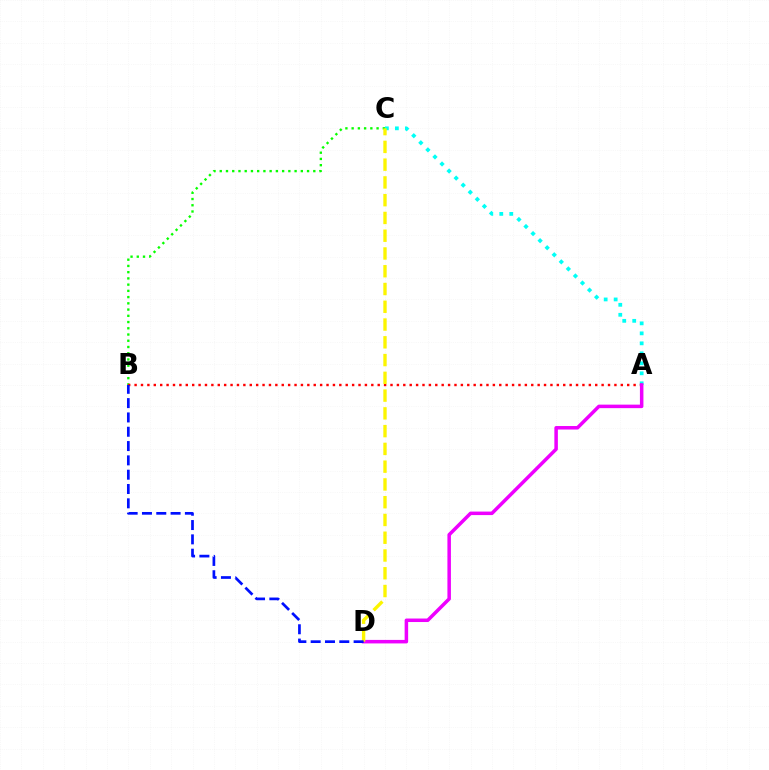{('A', 'C'): [{'color': '#00fff6', 'line_style': 'dotted', 'thickness': 2.71}], ('B', 'C'): [{'color': '#08ff00', 'line_style': 'dotted', 'thickness': 1.69}], ('A', 'B'): [{'color': '#ff0000', 'line_style': 'dotted', 'thickness': 1.74}], ('A', 'D'): [{'color': '#ee00ff', 'line_style': 'solid', 'thickness': 2.53}], ('C', 'D'): [{'color': '#fcf500', 'line_style': 'dashed', 'thickness': 2.41}], ('B', 'D'): [{'color': '#0010ff', 'line_style': 'dashed', 'thickness': 1.94}]}